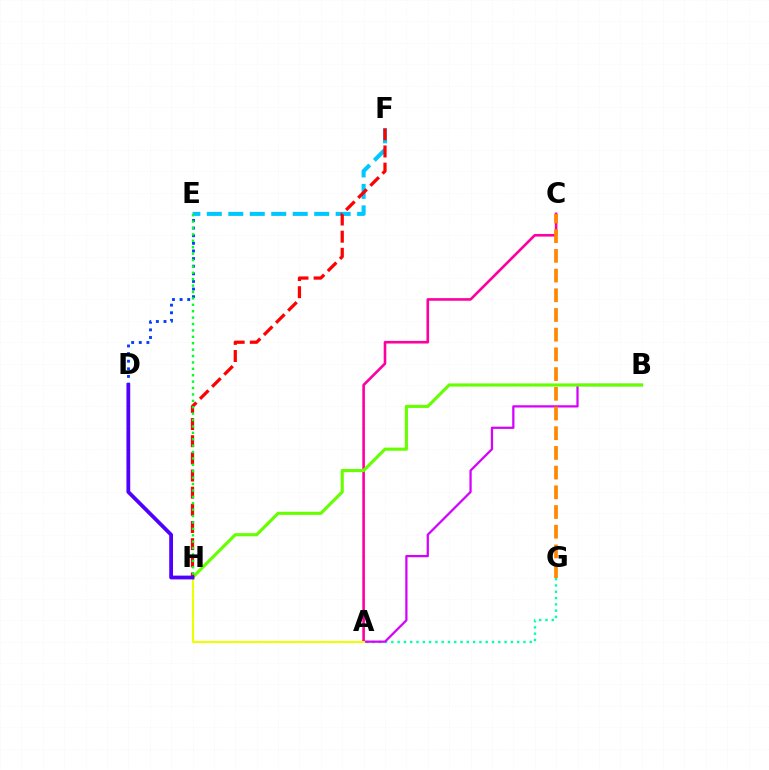{('D', 'E'): [{'color': '#003fff', 'line_style': 'dotted', 'thickness': 2.07}], ('A', 'C'): [{'color': '#ff00a0', 'line_style': 'solid', 'thickness': 1.89}], ('A', 'G'): [{'color': '#00ffaf', 'line_style': 'dotted', 'thickness': 1.71}], ('A', 'B'): [{'color': '#d600ff', 'line_style': 'solid', 'thickness': 1.62}], ('E', 'F'): [{'color': '#00c7ff', 'line_style': 'dashed', 'thickness': 2.92}], ('A', 'H'): [{'color': '#eeff00', 'line_style': 'solid', 'thickness': 1.51}], ('B', 'H'): [{'color': '#66ff00', 'line_style': 'solid', 'thickness': 2.25}], ('F', 'H'): [{'color': '#ff0000', 'line_style': 'dashed', 'thickness': 2.33}], ('C', 'G'): [{'color': '#ff8800', 'line_style': 'dashed', 'thickness': 2.68}], ('D', 'H'): [{'color': '#4f00ff', 'line_style': 'solid', 'thickness': 2.72}], ('E', 'H'): [{'color': '#00ff27', 'line_style': 'dotted', 'thickness': 1.74}]}